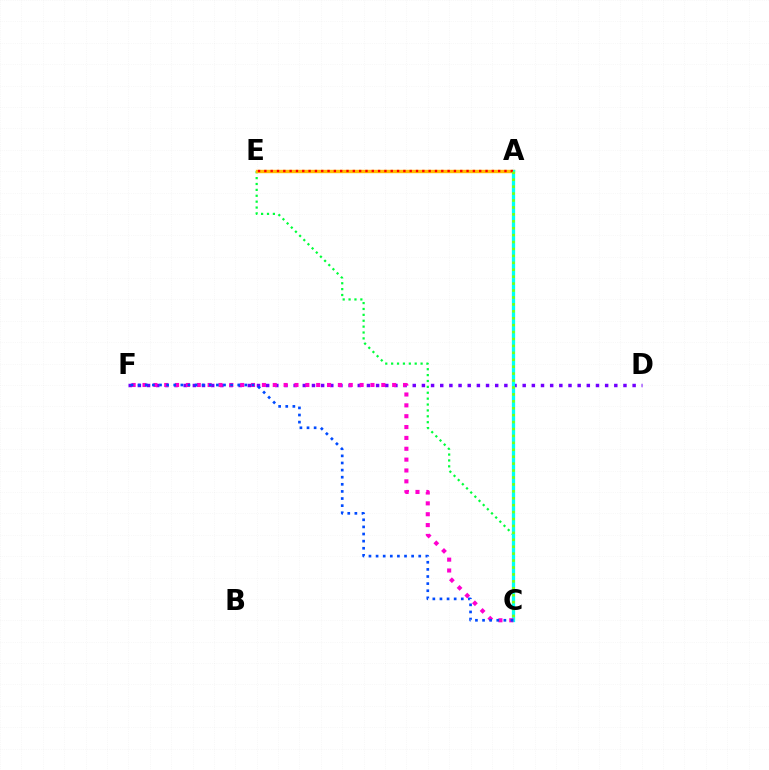{('C', 'E'): [{'color': '#00ff39', 'line_style': 'dotted', 'thickness': 1.6}], ('D', 'F'): [{'color': '#7200ff', 'line_style': 'dotted', 'thickness': 2.49}], ('A', 'E'): [{'color': '#ffbd00', 'line_style': 'solid', 'thickness': 2.45}, {'color': '#ff0000', 'line_style': 'dotted', 'thickness': 1.72}], ('A', 'C'): [{'color': '#00fff6', 'line_style': 'solid', 'thickness': 2.36}, {'color': '#84ff00', 'line_style': 'dotted', 'thickness': 1.88}], ('C', 'F'): [{'color': '#ff00cf', 'line_style': 'dotted', 'thickness': 2.95}, {'color': '#004bff', 'line_style': 'dotted', 'thickness': 1.93}]}